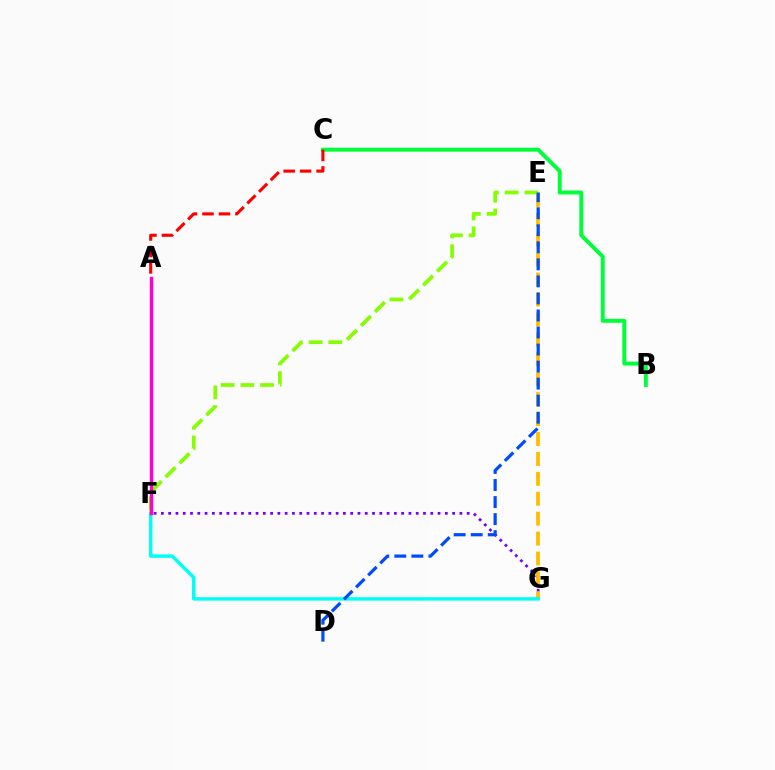{('F', 'G'): [{'color': '#7200ff', 'line_style': 'dotted', 'thickness': 1.98}, {'color': '#00fff6', 'line_style': 'solid', 'thickness': 2.5}], ('B', 'C'): [{'color': '#00ff39', 'line_style': 'solid', 'thickness': 2.83}], ('E', 'F'): [{'color': '#84ff00', 'line_style': 'dashed', 'thickness': 2.68}], ('E', 'G'): [{'color': '#ffbd00', 'line_style': 'dashed', 'thickness': 2.71}], ('A', 'F'): [{'color': '#ff00cf', 'line_style': 'solid', 'thickness': 2.46}], ('D', 'E'): [{'color': '#004bff', 'line_style': 'dashed', 'thickness': 2.32}], ('A', 'C'): [{'color': '#ff0000', 'line_style': 'dashed', 'thickness': 2.24}]}